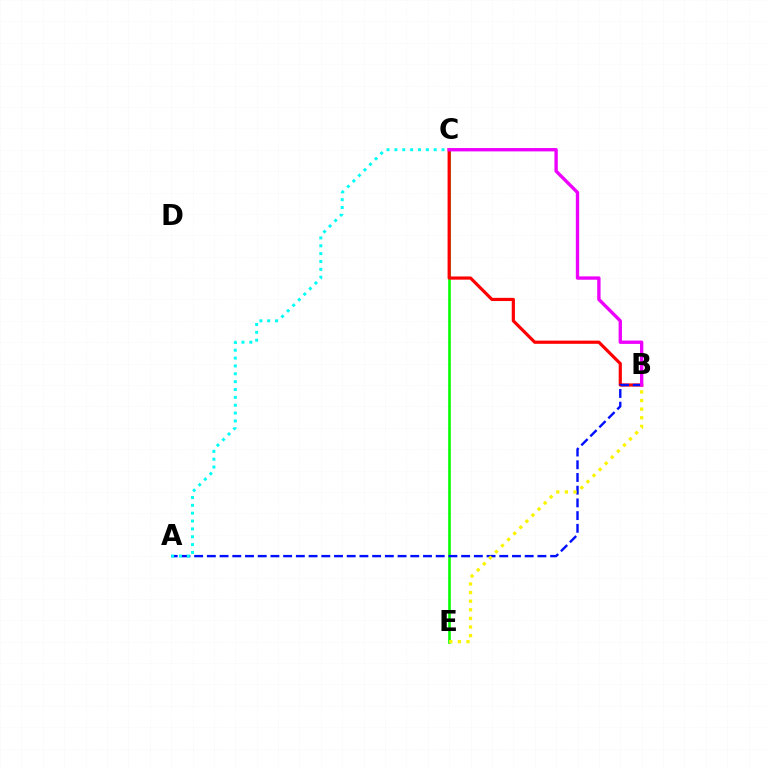{('C', 'E'): [{'color': '#08ff00', 'line_style': 'solid', 'thickness': 1.89}], ('B', 'C'): [{'color': '#ff0000', 'line_style': 'solid', 'thickness': 2.29}, {'color': '#ee00ff', 'line_style': 'solid', 'thickness': 2.41}], ('A', 'B'): [{'color': '#0010ff', 'line_style': 'dashed', 'thickness': 1.73}], ('B', 'E'): [{'color': '#fcf500', 'line_style': 'dotted', 'thickness': 2.34}], ('A', 'C'): [{'color': '#00fff6', 'line_style': 'dotted', 'thickness': 2.13}]}